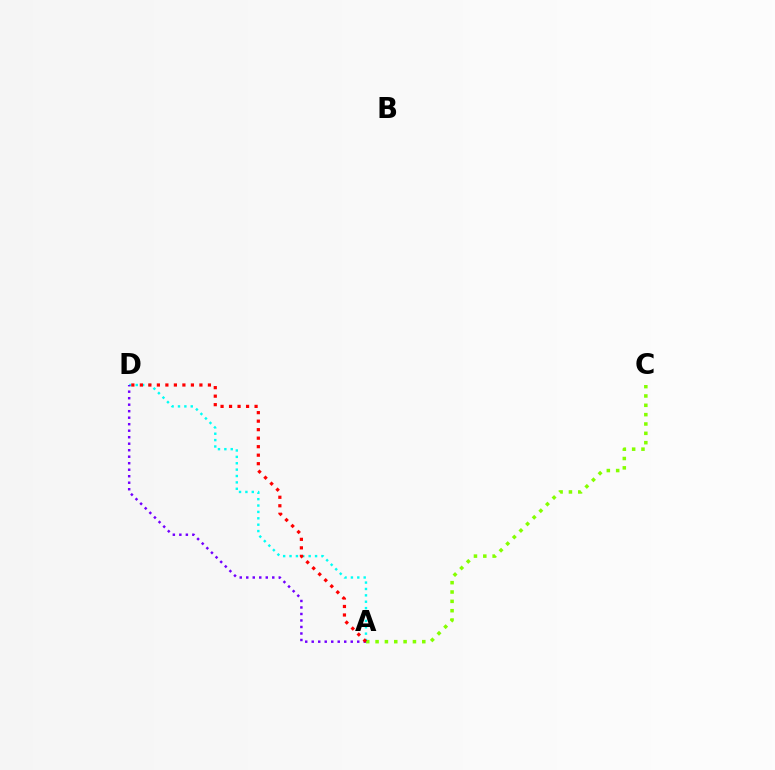{('A', 'C'): [{'color': '#84ff00', 'line_style': 'dotted', 'thickness': 2.54}], ('A', 'D'): [{'color': '#00fff6', 'line_style': 'dotted', 'thickness': 1.73}, {'color': '#7200ff', 'line_style': 'dotted', 'thickness': 1.77}, {'color': '#ff0000', 'line_style': 'dotted', 'thickness': 2.31}]}